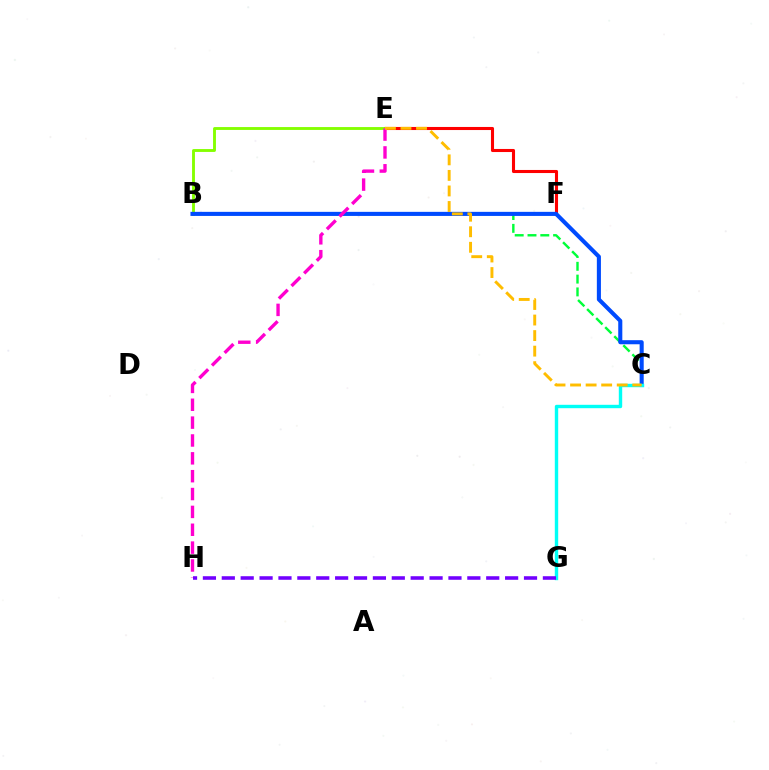{('E', 'F'): [{'color': '#ff0000', 'line_style': 'solid', 'thickness': 2.22}], ('B', 'C'): [{'color': '#00ff39', 'line_style': 'dashed', 'thickness': 1.74}, {'color': '#004bff', 'line_style': 'solid', 'thickness': 2.94}], ('B', 'E'): [{'color': '#84ff00', 'line_style': 'solid', 'thickness': 2.07}], ('E', 'H'): [{'color': '#ff00cf', 'line_style': 'dashed', 'thickness': 2.43}], ('C', 'G'): [{'color': '#00fff6', 'line_style': 'solid', 'thickness': 2.44}], ('C', 'E'): [{'color': '#ffbd00', 'line_style': 'dashed', 'thickness': 2.11}], ('G', 'H'): [{'color': '#7200ff', 'line_style': 'dashed', 'thickness': 2.57}]}